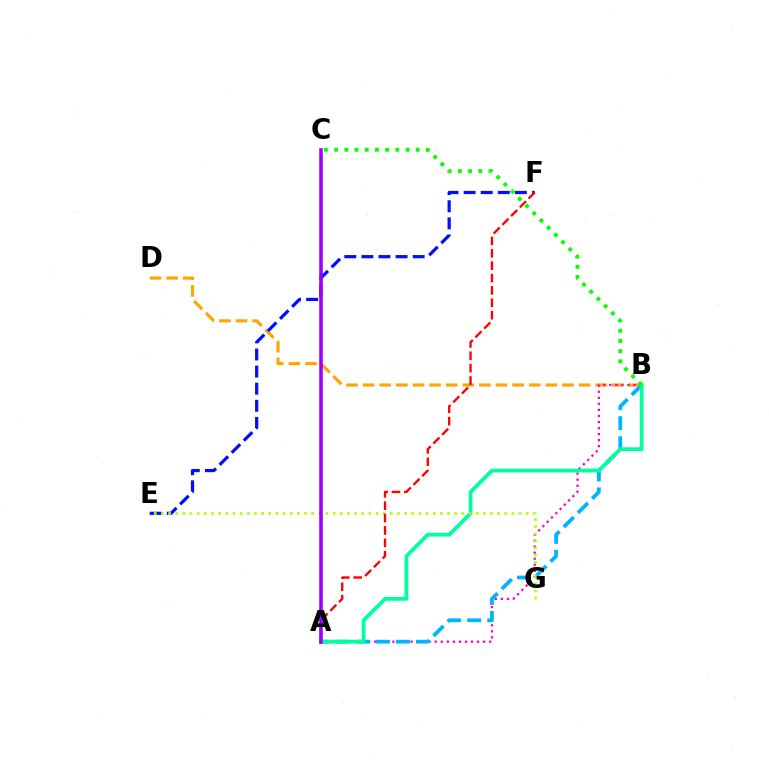{('B', 'D'): [{'color': '#ffa500', 'line_style': 'dashed', 'thickness': 2.26}], ('A', 'B'): [{'color': '#ff00bd', 'line_style': 'dotted', 'thickness': 1.64}, {'color': '#00b5ff', 'line_style': 'dashed', 'thickness': 2.72}, {'color': '#00ff9d', 'line_style': 'solid', 'thickness': 2.72}], ('E', 'F'): [{'color': '#0010ff', 'line_style': 'dashed', 'thickness': 2.32}], ('E', 'G'): [{'color': '#b3ff00', 'line_style': 'dotted', 'thickness': 1.94}], ('A', 'F'): [{'color': '#ff0000', 'line_style': 'dashed', 'thickness': 1.68}], ('A', 'C'): [{'color': '#9b00ff', 'line_style': 'solid', 'thickness': 2.57}], ('B', 'C'): [{'color': '#08ff00', 'line_style': 'dotted', 'thickness': 2.77}]}